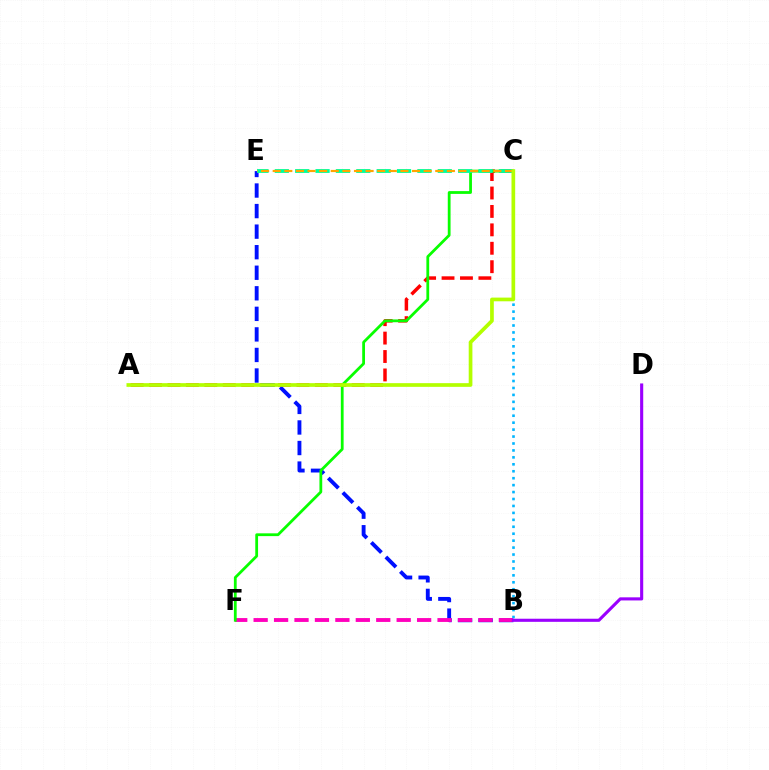{('B', 'C'): [{'color': '#00b5ff', 'line_style': 'dotted', 'thickness': 1.89}], ('A', 'C'): [{'color': '#ff0000', 'line_style': 'dashed', 'thickness': 2.5}, {'color': '#b3ff00', 'line_style': 'solid', 'thickness': 2.66}], ('B', 'E'): [{'color': '#0010ff', 'line_style': 'dashed', 'thickness': 2.79}], ('B', 'F'): [{'color': '#ff00bd', 'line_style': 'dashed', 'thickness': 2.78}], ('C', 'F'): [{'color': '#08ff00', 'line_style': 'solid', 'thickness': 2.01}], ('C', 'E'): [{'color': '#00ff9d', 'line_style': 'dashed', 'thickness': 2.77}, {'color': '#ffa500', 'line_style': 'dashed', 'thickness': 1.58}], ('B', 'D'): [{'color': '#9b00ff', 'line_style': 'solid', 'thickness': 2.24}]}